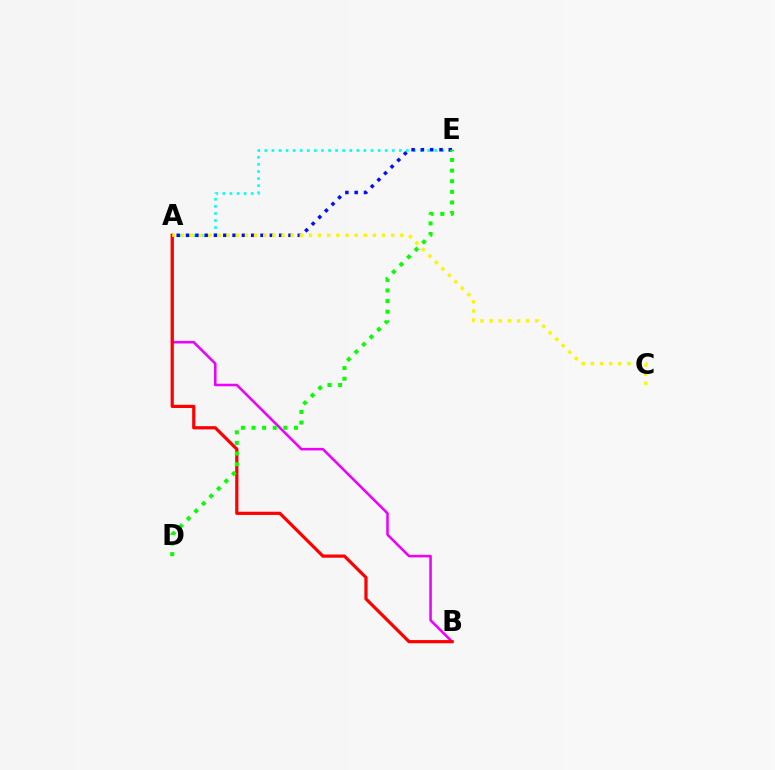{('A', 'E'): [{'color': '#00fff6', 'line_style': 'dotted', 'thickness': 1.92}, {'color': '#0010ff', 'line_style': 'dotted', 'thickness': 2.53}], ('A', 'B'): [{'color': '#ee00ff', 'line_style': 'solid', 'thickness': 1.84}, {'color': '#ff0000', 'line_style': 'solid', 'thickness': 2.3}], ('D', 'E'): [{'color': '#08ff00', 'line_style': 'dotted', 'thickness': 2.89}], ('A', 'C'): [{'color': '#fcf500', 'line_style': 'dotted', 'thickness': 2.48}]}